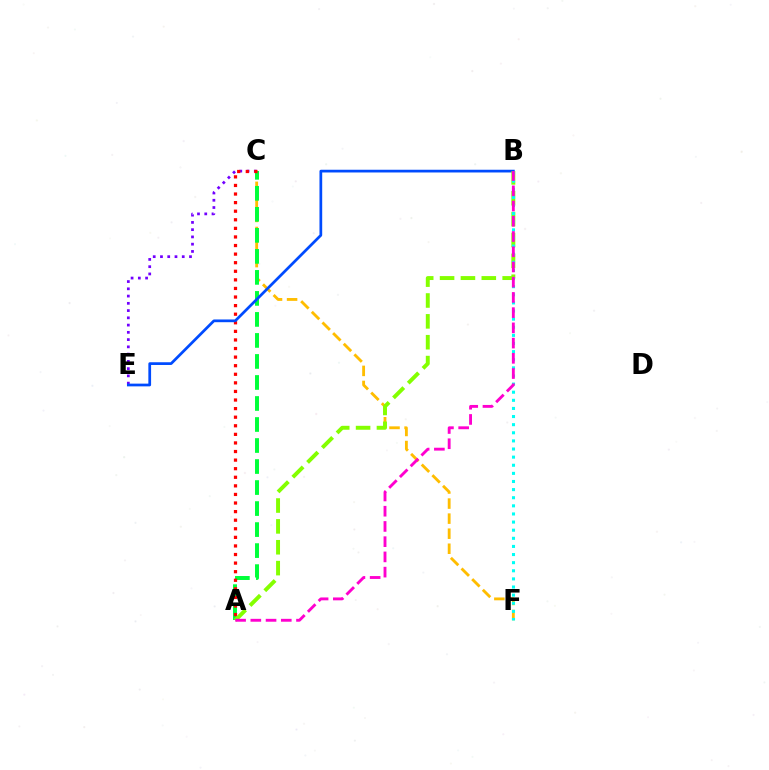{('C', 'F'): [{'color': '#ffbd00', 'line_style': 'dashed', 'thickness': 2.05}], ('C', 'E'): [{'color': '#7200ff', 'line_style': 'dotted', 'thickness': 1.97}], ('A', 'C'): [{'color': '#00ff39', 'line_style': 'dashed', 'thickness': 2.86}, {'color': '#ff0000', 'line_style': 'dotted', 'thickness': 2.33}], ('B', 'E'): [{'color': '#004bff', 'line_style': 'solid', 'thickness': 1.97}], ('A', 'B'): [{'color': '#84ff00', 'line_style': 'dashed', 'thickness': 2.83}, {'color': '#ff00cf', 'line_style': 'dashed', 'thickness': 2.07}], ('B', 'F'): [{'color': '#00fff6', 'line_style': 'dotted', 'thickness': 2.21}]}